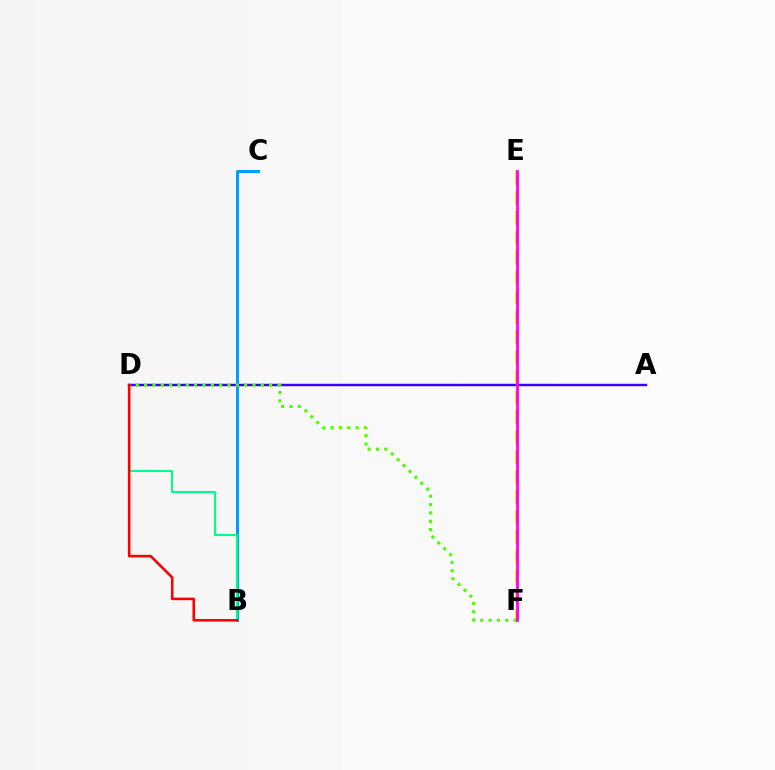{('B', 'C'): [{'color': '#009eff', 'line_style': 'solid', 'thickness': 2.17}], ('A', 'D'): [{'color': '#3700ff', 'line_style': 'solid', 'thickness': 1.75}], ('B', 'D'): [{'color': '#00ff86', 'line_style': 'solid', 'thickness': 1.5}, {'color': '#ff0000', 'line_style': 'solid', 'thickness': 1.86}], ('E', 'F'): [{'color': '#ffd500', 'line_style': 'dashed', 'thickness': 2.71}, {'color': '#ff00ed', 'line_style': 'solid', 'thickness': 1.99}], ('D', 'F'): [{'color': '#4fff00', 'line_style': 'dotted', 'thickness': 2.27}]}